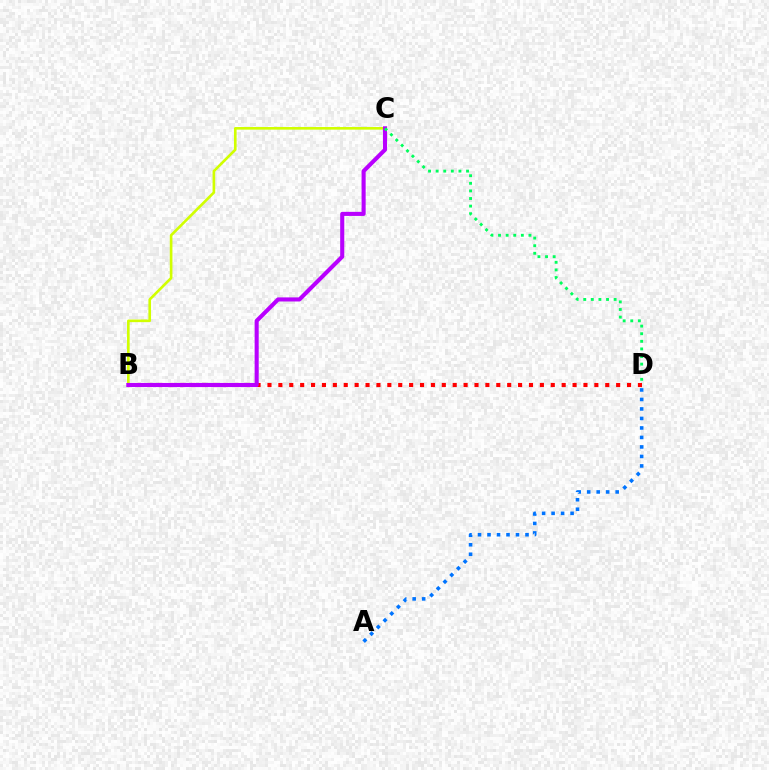{('B', 'D'): [{'color': '#ff0000', 'line_style': 'dotted', 'thickness': 2.96}], ('A', 'D'): [{'color': '#0074ff', 'line_style': 'dotted', 'thickness': 2.58}], ('B', 'C'): [{'color': '#d1ff00', 'line_style': 'solid', 'thickness': 1.9}, {'color': '#b900ff', 'line_style': 'solid', 'thickness': 2.94}], ('C', 'D'): [{'color': '#00ff5c', 'line_style': 'dotted', 'thickness': 2.07}]}